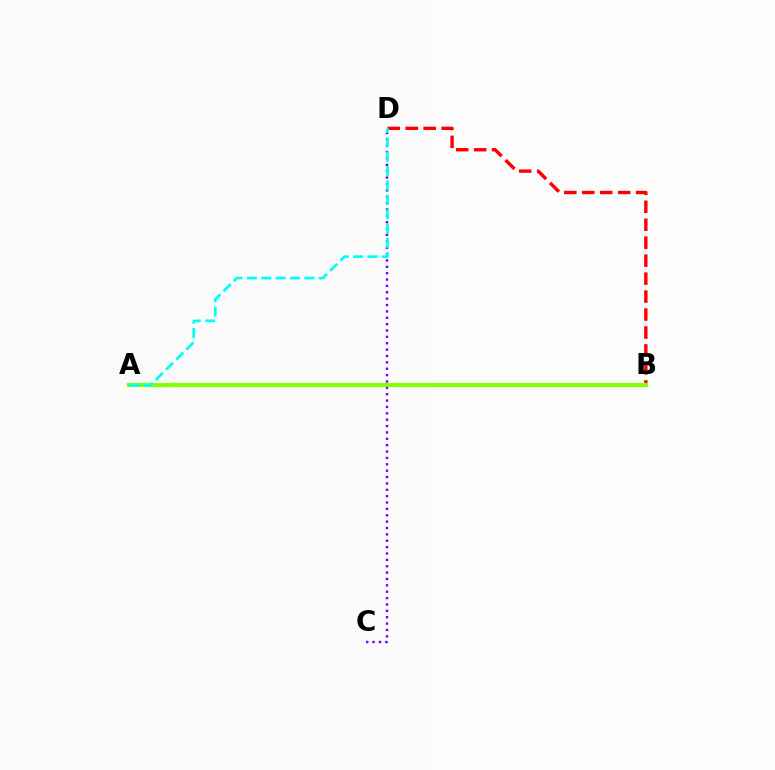{('B', 'D'): [{'color': '#ff0000', 'line_style': 'dashed', 'thickness': 2.44}], ('C', 'D'): [{'color': '#7200ff', 'line_style': 'dotted', 'thickness': 1.73}], ('A', 'B'): [{'color': '#84ff00', 'line_style': 'solid', 'thickness': 2.98}], ('A', 'D'): [{'color': '#00fff6', 'line_style': 'dashed', 'thickness': 1.95}]}